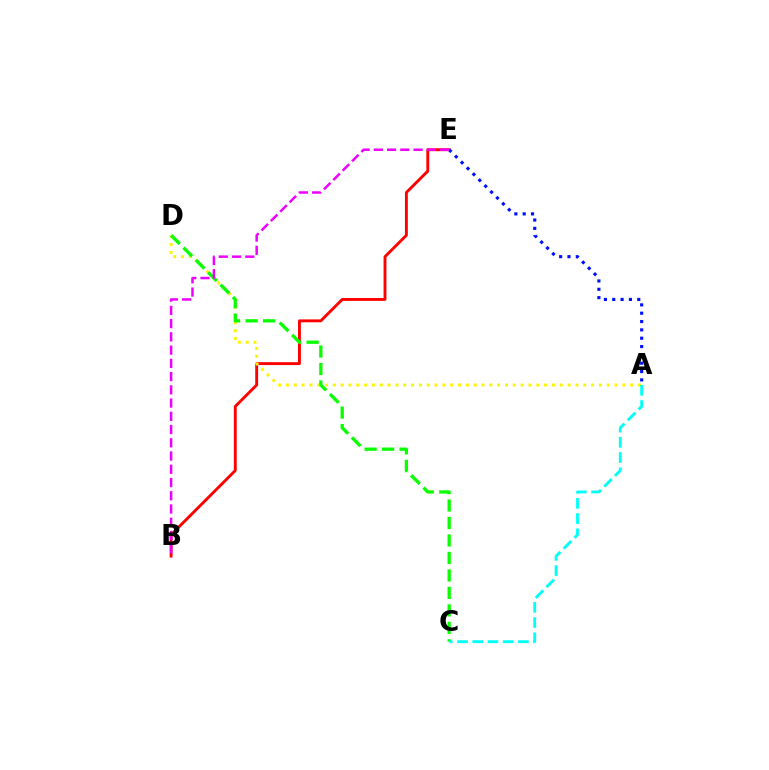{('B', 'E'): [{'color': '#ff0000', 'line_style': 'solid', 'thickness': 2.08}, {'color': '#ee00ff', 'line_style': 'dashed', 'thickness': 1.8}], ('A', 'D'): [{'color': '#fcf500', 'line_style': 'dotted', 'thickness': 2.13}], ('C', 'D'): [{'color': '#08ff00', 'line_style': 'dashed', 'thickness': 2.37}], ('A', 'E'): [{'color': '#0010ff', 'line_style': 'dotted', 'thickness': 2.26}], ('A', 'C'): [{'color': '#00fff6', 'line_style': 'dashed', 'thickness': 2.07}]}